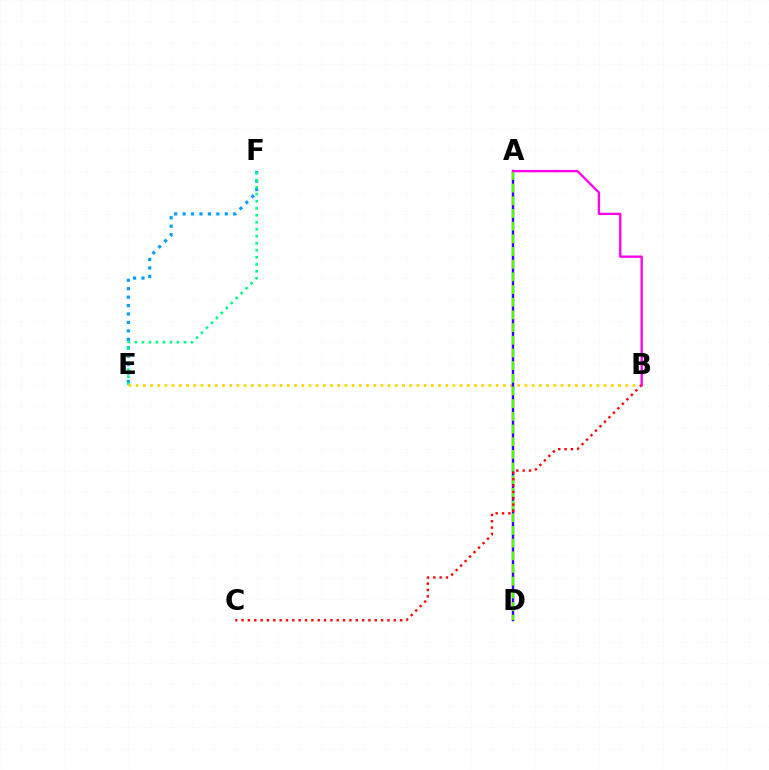{('E', 'F'): [{'color': '#009eff', 'line_style': 'dotted', 'thickness': 2.29}, {'color': '#00ff86', 'line_style': 'dotted', 'thickness': 1.9}], ('B', 'E'): [{'color': '#ffd500', 'line_style': 'dotted', 'thickness': 1.96}], ('A', 'D'): [{'color': '#3700ff', 'line_style': 'solid', 'thickness': 1.74}, {'color': '#4fff00', 'line_style': 'dashed', 'thickness': 1.72}], ('B', 'C'): [{'color': '#ff0000', 'line_style': 'dotted', 'thickness': 1.72}], ('A', 'B'): [{'color': '#ff00ed', 'line_style': 'solid', 'thickness': 1.68}]}